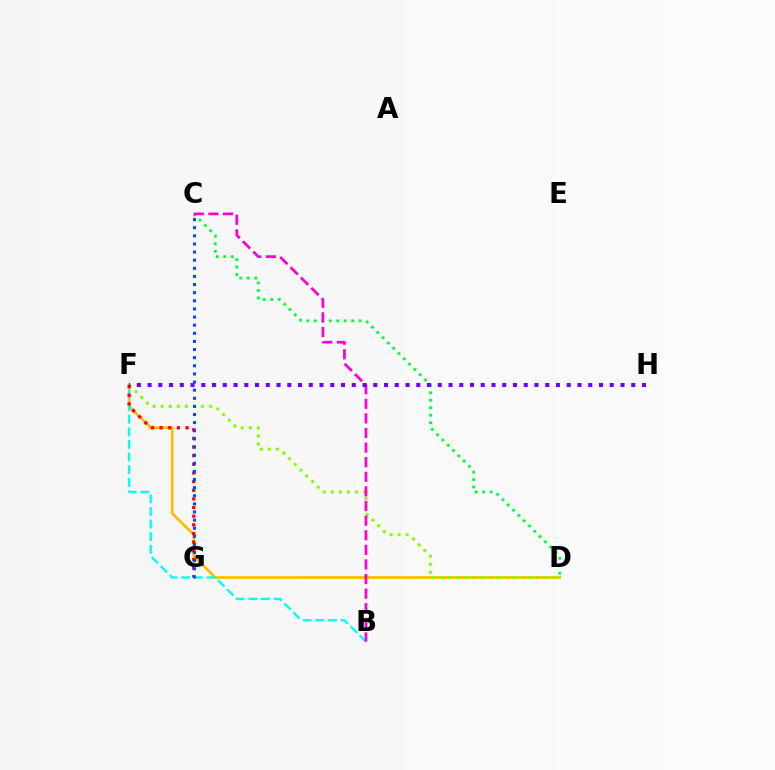{('D', 'F'): [{'color': '#ffbd00', 'line_style': 'solid', 'thickness': 1.98}, {'color': '#84ff00', 'line_style': 'dotted', 'thickness': 2.19}], ('C', 'D'): [{'color': '#00ff39', 'line_style': 'dotted', 'thickness': 2.03}], ('B', 'F'): [{'color': '#00fff6', 'line_style': 'dashed', 'thickness': 1.72}], ('F', 'G'): [{'color': '#ff0000', 'line_style': 'dotted', 'thickness': 2.35}], ('B', 'C'): [{'color': '#ff00cf', 'line_style': 'dashed', 'thickness': 1.98}], ('C', 'G'): [{'color': '#004bff', 'line_style': 'dotted', 'thickness': 2.21}], ('F', 'H'): [{'color': '#7200ff', 'line_style': 'dotted', 'thickness': 2.92}]}